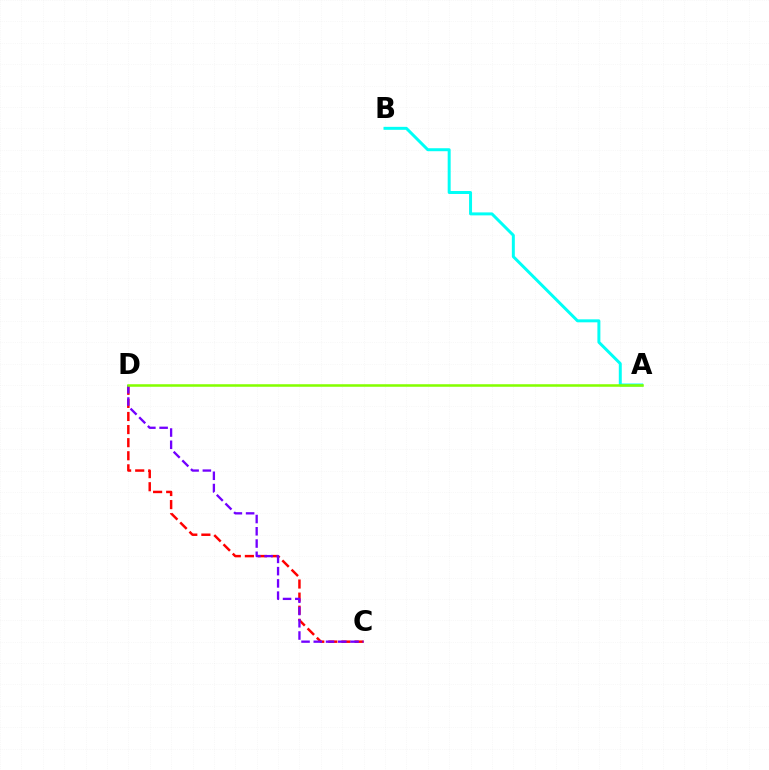{('C', 'D'): [{'color': '#ff0000', 'line_style': 'dashed', 'thickness': 1.78}, {'color': '#7200ff', 'line_style': 'dashed', 'thickness': 1.66}], ('A', 'B'): [{'color': '#00fff6', 'line_style': 'solid', 'thickness': 2.14}], ('A', 'D'): [{'color': '#84ff00', 'line_style': 'solid', 'thickness': 1.83}]}